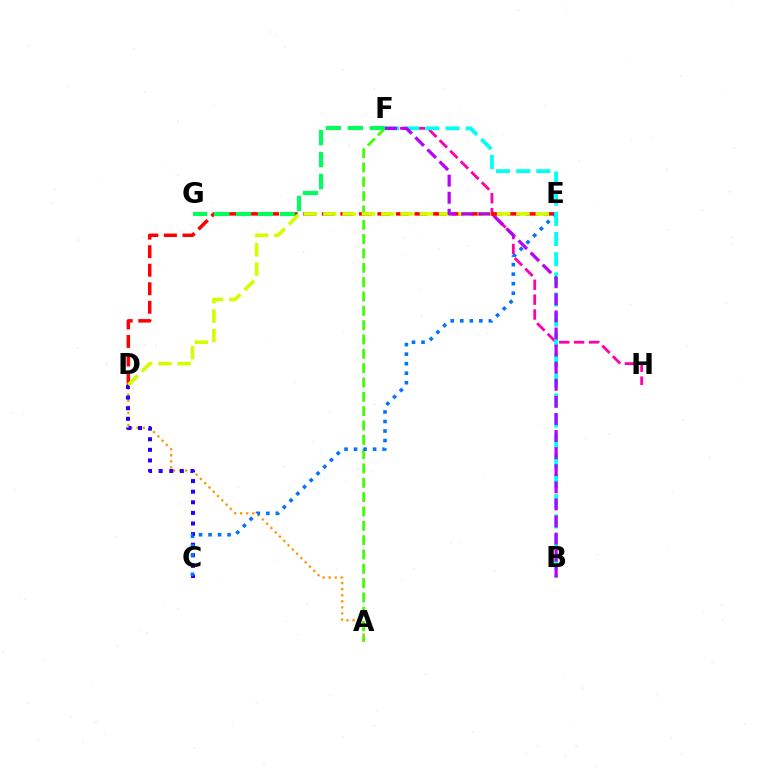{('A', 'D'): [{'color': '#ff9400', 'line_style': 'dotted', 'thickness': 1.65}], ('F', 'H'): [{'color': '#ff00ac', 'line_style': 'dashed', 'thickness': 2.02}], ('C', 'D'): [{'color': '#2500ff', 'line_style': 'dotted', 'thickness': 2.88}], ('A', 'F'): [{'color': '#3dff00', 'line_style': 'dashed', 'thickness': 1.95}], ('D', 'E'): [{'color': '#ff0000', 'line_style': 'dashed', 'thickness': 2.52}, {'color': '#d1ff00', 'line_style': 'dashed', 'thickness': 2.62}], ('C', 'E'): [{'color': '#0074ff', 'line_style': 'dotted', 'thickness': 2.59}], ('B', 'F'): [{'color': '#00fff6', 'line_style': 'dashed', 'thickness': 2.74}, {'color': '#b900ff', 'line_style': 'dashed', 'thickness': 2.32}], ('F', 'G'): [{'color': '#00ff5c', 'line_style': 'dashed', 'thickness': 2.99}]}